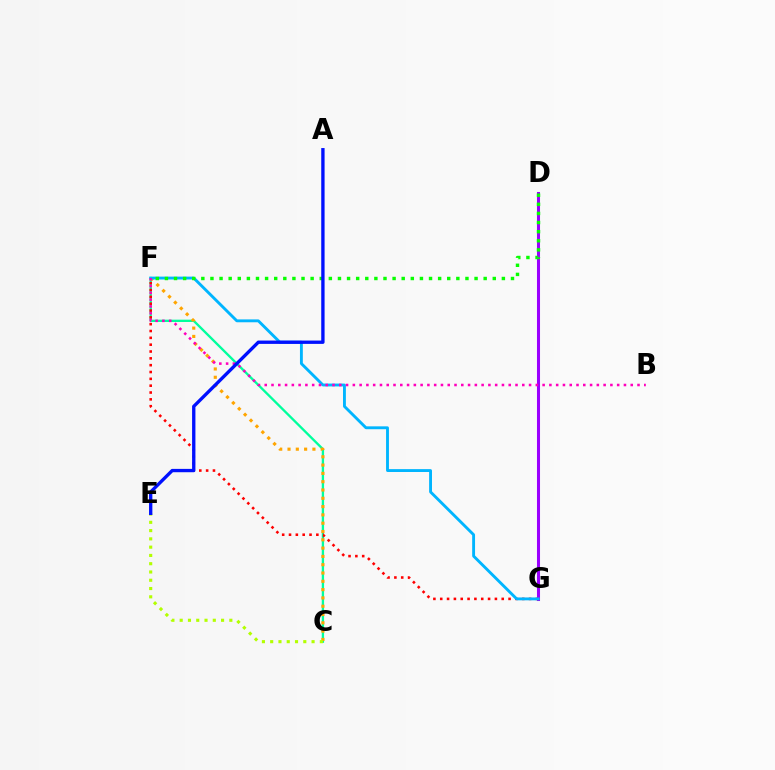{('C', 'F'): [{'color': '#00ff9d', 'line_style': 'solid', 'thickness': 1.67}, {'color': '#ffa500', 'line_style': 'dotted', 'thickness': 2.26}], ('D', 'G'): [{'color': '#9b00ff', 'line_style': 'solid', 'thickness': 2.19}], ('F', 'G'): [{'color': '#ff0000', 'line_style': 'dotted', 'thickness': 1.86}, {'color': '#00b5ff', 'line_style': 'solid', 'thickness': 2.07}], ('C', 'E'): [{'color': '#b3ff00', 'line_style': 'dotted', 'thickness': 2.25}], ('D', 'F'): [{'color': '#08ff00', 'line_style': 'dotted', 'thickness': 2.47}], ('B', 'F'): [{'color': '#ff00bd', 'line_style': 'dotted', 'thickness': 1.84}], ('A', 'E'): [{'color': '#0010ff', 'line_style': 'solid', 'thickness': 2.4}]}